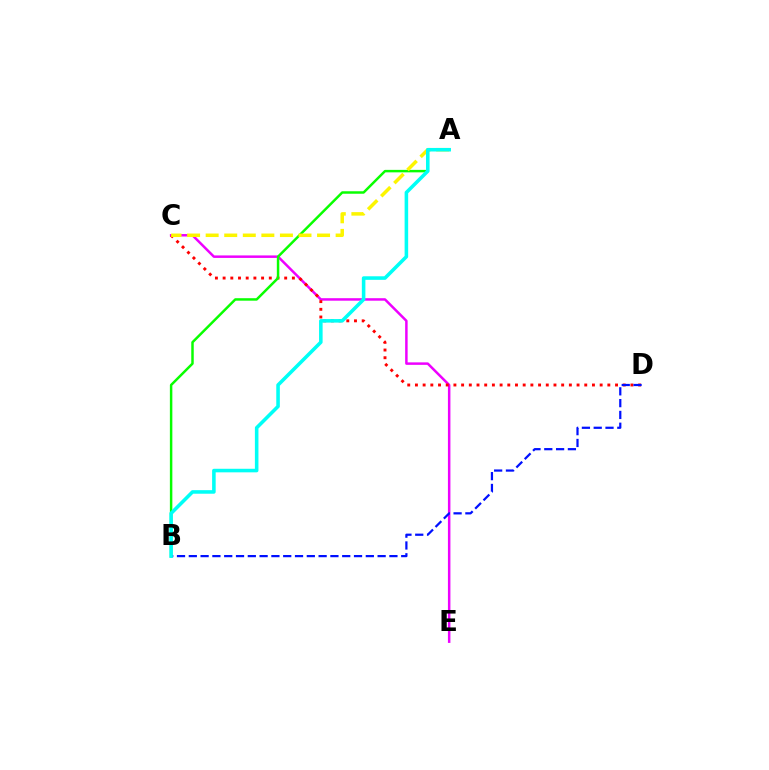{('C', 'E'): [{'color': '#ee00ff', 'line_style': 'solid', 'thickness': 1.79}], ('C', 'D'): [{'color': '#ff0000', 'line_style': 'dotted', 'thickness': 2.09}], ('A', 'B'): [{'color': '#08ff00', 'line_style': 'solid', 'thickness': 1.78}, {'color': '#00fff6', 'line_style': 'solid', 'thickness': 2.56}], ('A', 'C'): [{'color': '#fcf500', 'line_style': 'dashed', 'thickness': 2.52}], ('B', 'D'): [{'color': '#0010ff', 'line_style': 'dashed', 'thickness': 1.6}]}